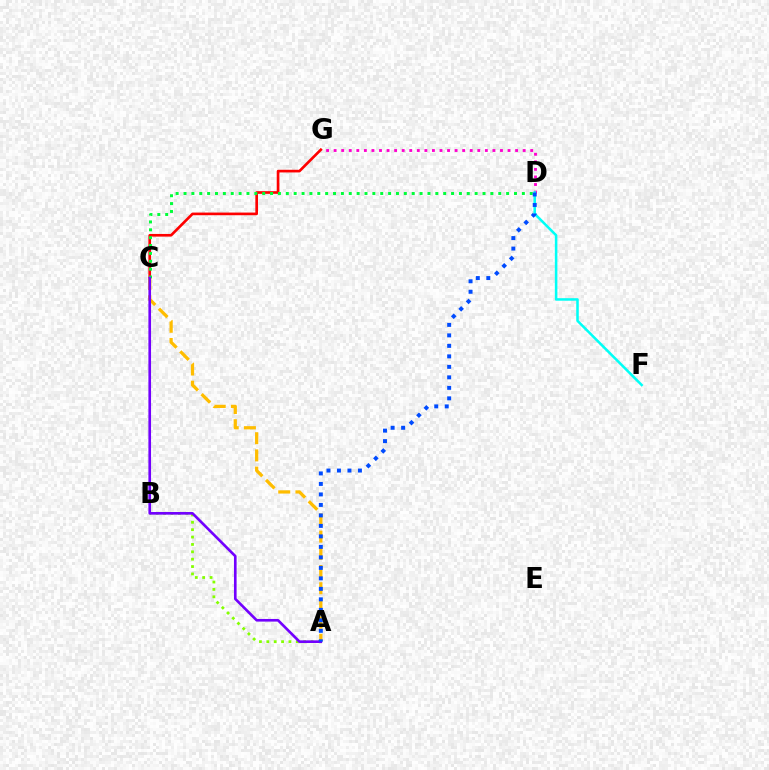{('C', 'G'): [{'color': '#ff0000', 'line_style': 'solid', 'thickness': 1.91}], ('A', 'B'): [{'color': '#84ff00', 'line_style': 'dotted', 'thickness': 2.0}], ('C', 'D'): [{'color': '#00ff39', 'line_style': 'dotted', 'thickness': 2.14}], ('D', 'G'): [{'color': '#ff00cf', 'line_style': 'dotted', 'thickness': 2.05}], ('D', 'F'): [{'color': '#00fff6', 'line_style': 'solid', 'thickness': 1.83}], ('A', 'C'): [{'color': '#ffbd00', 'line_style': 'dashed', 'thickness': 2.34}, {'color': '#7200ff', 'line_style': 'solid', 'thickness': 1.9}], ('A', 'D'): [{'color': '#004bff', 'line_style': 'dotted', 'thickness': 2.85}]}